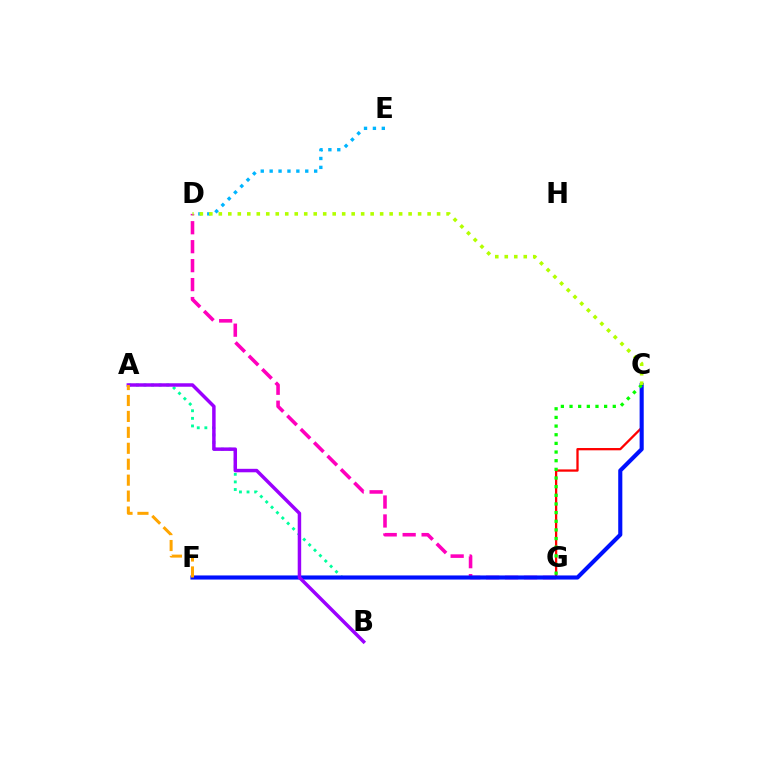{('C', 'G'): [{'color': '#ff0000', 'line_style': 'solid', 'thickness': 1.65}, {'color': '#08ff00', 'line_style': 'dotted', 'thickness': 2.35}], ('A', 'G'): [{'color': '#00ff9d', 'line_style': 'dotted', 'thickness': 2.06}], ('D', 'G'): [{'color': '#ff00bd', 'line_style': 'dashed', 'thickness': 2.57}], ('C', 'F'): [{'color': '#0010ff', 'line_style': 'solid', 'thickness': 2.96}], ('A', 'B'): [{'color': '#9b00ff', 'line_style': 'solid', 'thickness': 2.5}], ('A', 'F'): [{'color': '#ffa500', 'line_style': 'dashed', 'thickness': 2.16}], ('D', 'E'): [{'color': '#00b5ff', 'line_style': 'dotted', 'thickness': 2.42}], ('C', 'D'): [{'color': '#b3ff00', 'line_style': 'dotted', 'thickness': 2.58}]}